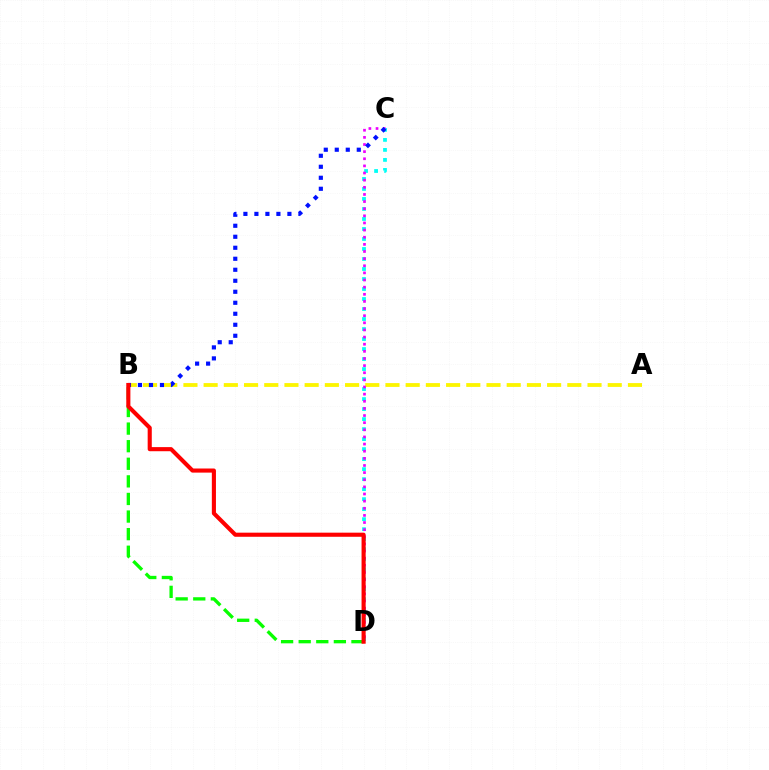{('A', 'B'): [{'color': '#fcf500', 'line_style': 'dashed', 'thickness': 2.74}], ('C', 'D'): [{'color': '#00fff6', 'line_style': 'dotted', 'thickness': 2.72}, {'color': '#ee00ff', 'line_style': 'dotted', 'thickness': 1.94}], ('B', 'C'): [{'color': '#0010ff', 'line_style': 'dotted', 'thickness': 2.99}], ('B', 'D'): [{'color': '#08ff00', 'line_style': 'dashed', 'thickness': 2.39}, {'color': '#ff0000', 'line_style': 'solid', 'thickness': 2.96}]}